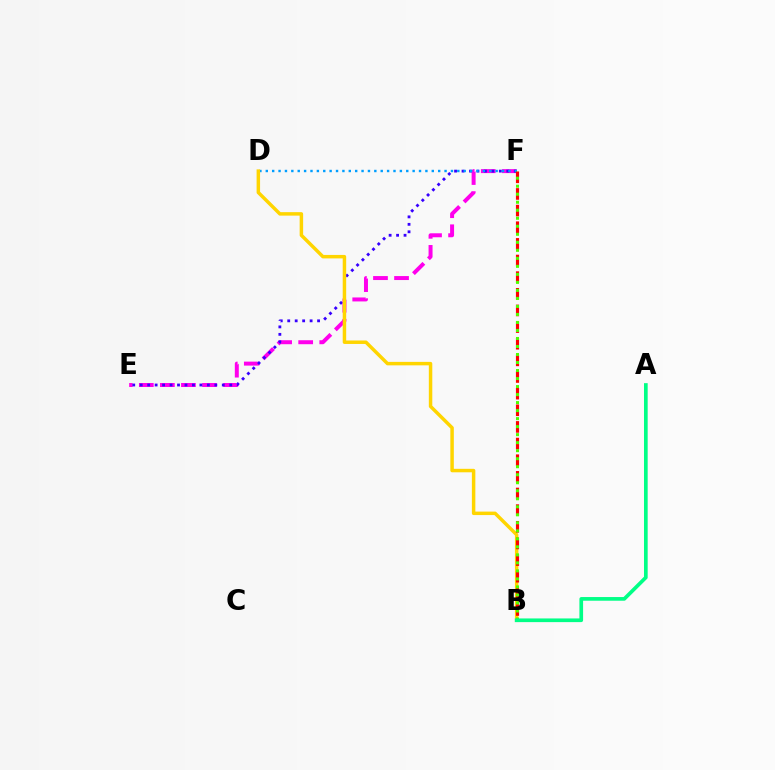{('E', 'F'): [{'color': '#ff00ed', 'line_style': 'dashed', 'thickness': 2.86}, {'color': '#3700ff', 'line_style': 'dotted', 'thickness': 2.03}], ('D', 'F'): [{'color': '#009eff', 'line_style': 'dotted', 'thickness': 1.73}], ('B', 'D'): [{'color': '#ffd500', 'line_style': 'solid', 'thickness': 2.5}], ('B', 'F'): [{'color': '#ff0000', 'line_style': 'dashed', 'thickness': 2.26}, {'color': '#4fff00', 'line_style': 'dotted', 'thickness': 2.18}], ('A', 'B'): [{'color': '#00ff86', 'line_style': 'solid', 'thickness': 2.65}]}